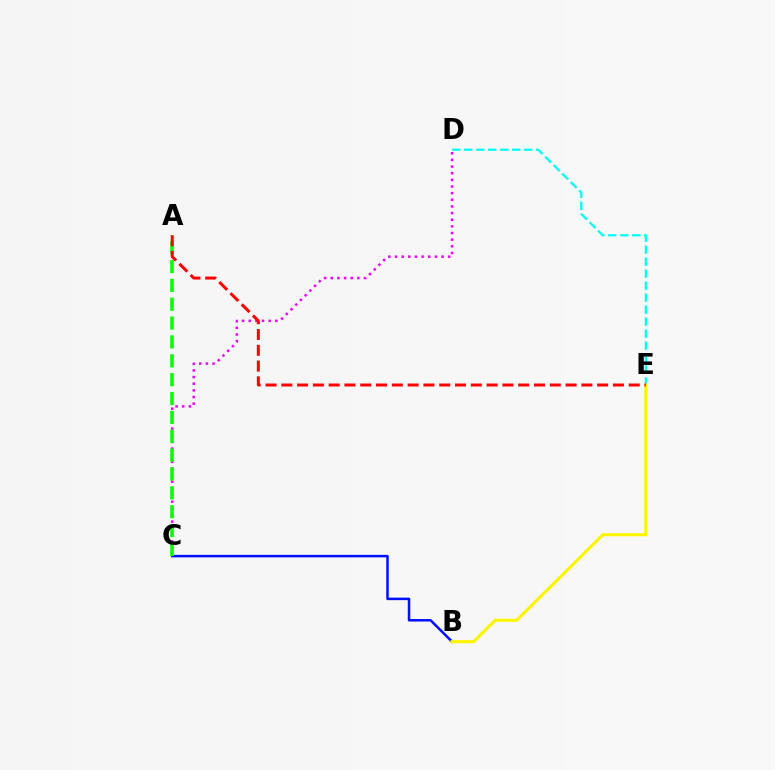{('B', 'C'): [{'color': '#0010ff', 'line_style': 'solid', 'thickness': 1.8}], ('D', 'E'): [{'color': '#00fff6', 'line_style': 'dashed', 'thickness': 1.63}], ('C', 'D'): [{'color': '#ee00ff', 'line_style': 'dotted', 'thickness': 1.81}], ('A', 'C'): [{'color': '#08ff00', 'line_style': 'dashed', 'thickness': 2.56}], ('B', 'E'): [{'color': '#fcf500', 'line_style': 'solid', 'thickness': 2.24}], ('A', 'E'): [{'color': '#ff0000', 'line_style': 'dashed', 'thickness': 2.15}]}